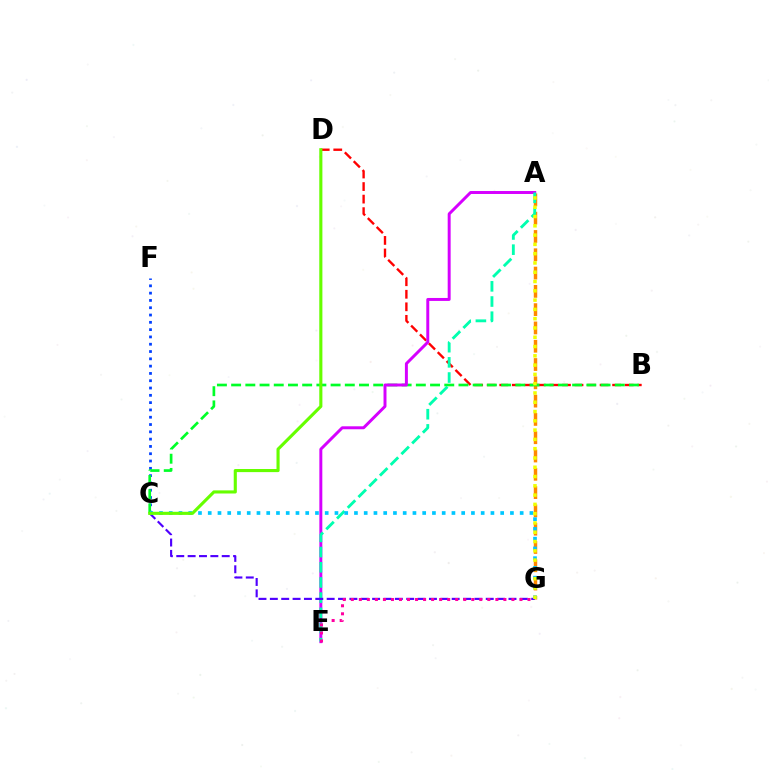{('B', 'D'): [{'color': '#ff0000', 'line_style': 'dashed', 'thickness': 1.7}], ('A', 'G'): [{'color': '#ff8800', 'line_style': 'dashed', 'thickness': 2.49}, {'color': '#eeff00', 'line_style': 'dotted', 'thickness': 2.52}], ('C', 'F'): [{'color': '#003fff', 'line_style': 'dotted', 'thickness': 1.98}], ('B', 'C'): [{'color': '#00ff27', 'line_style': 'dashed', 'thickness': 1.93}], ('A', 'E'): [{'color': '#d600ff', 'line_style': 'solid', 'thickness': 2.13}, {'color': '#00ffaf', 'line_style': 'dashed', 'thickness': 2.06}], ('C', 'G'): [{'color': '#4f00ff', 'line_style': 'dashed', 'thickness': 1.54}, {'color': '#00c7ff', 'line_style': 'dotted', 'thickness': 2.65}], ('E', 'G'): [{'color': '#ff00a0', 'line_style': 'dotted', 'thickness': 2.18}], ('C', 'D'): [{'color': '#66ff00', 'line_style': 'solid', 'thickness': 2.24}]}